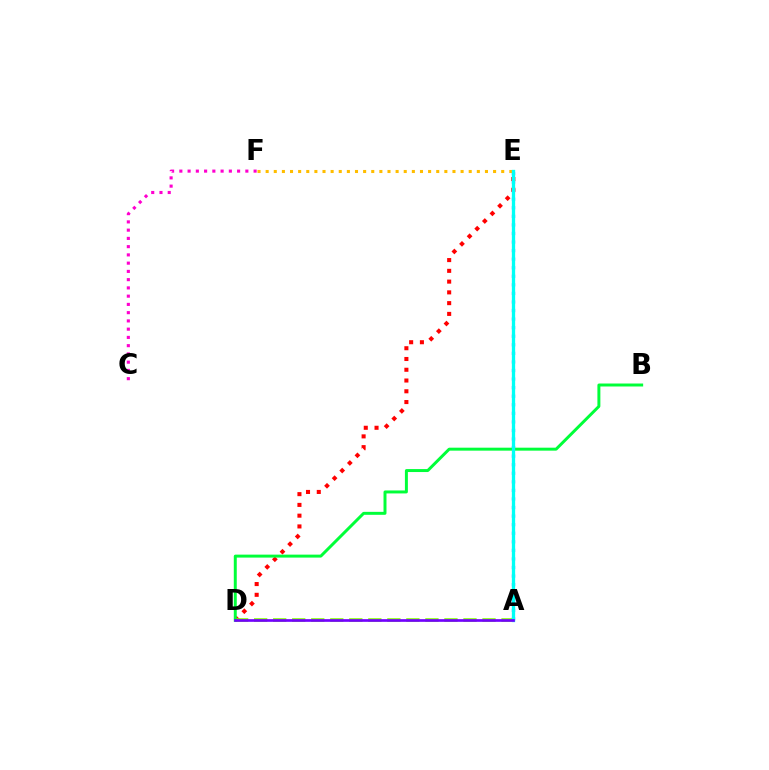{('A', 'E'): [{'color': '#004bff', 'line_style': 'dotted', 'thickness': 2.33}, {'color': '#00fff6', 'line_style': 'solid', 'thickness': 2.38}], ('C', 'F'): [{'color': '#ff00cf', 'line_style': 'dotted', 'thickness': 2.24}], ('D', 'E'): [{'color': '#ff0000', 'line_style': 'dotted', 'thickness': 2.92}], ('E', 'F'): [{'color': '#ffbd00', 'line_style': 'dotted', 'thickness': 2.21}], ('A', 'D'): [{'color': '#84ff00', 'line_style': 'dashed', 'thickness': 2.59}, {'color': '#7200ff', 'line_style': 'solid', 'thickness': 1.92}], ('B', 'D'): [{'color': '#00ff39', 'line_style': 'solid', 'thickness': 2.14}]}